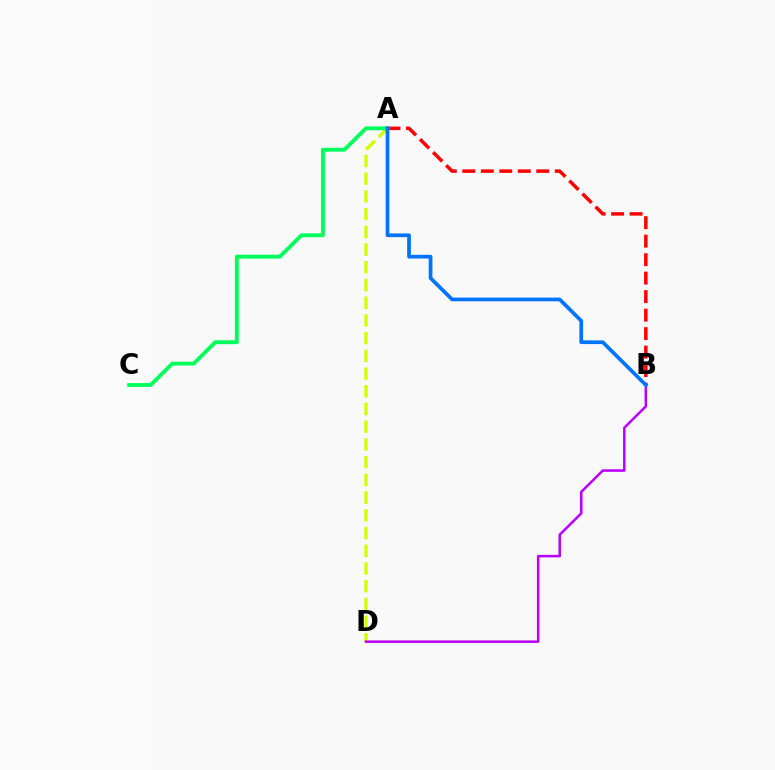{('A', 'D'): [{'color': '#d1ff00', 'line_style': 'dashed', 'thickness': 2.41}], ('A', 'B'): [{'color': '#ff0000', 'line_style': 'dashed', 'thickness': 2.51}, {'color': '#0074ff', 'line_style': 'solid', 'thickness': 2.68}], ('A', 'C'): [{'color': '#00ff5c', 'line_style': 'solid', 'thickness': 2.78}], ('B', 'D'): [{'color': '#b900ff', 'line_style': 'solid', 'thickness': 1.82}]}